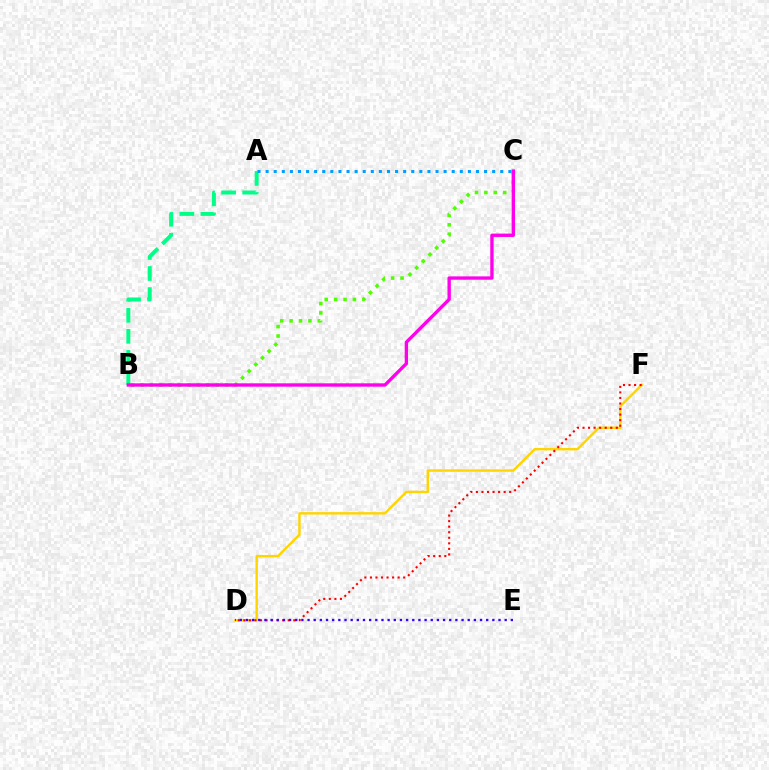{('B', 'C'): [{'color': '#4fff00', 'line_style': 'dotted', 'thickness': 2.56}, {'color': '#ff00ed', 'line_style': 'solid', 'thickness': 2.42}], ('A', 'B'): [{'color': '#00ff86', 'line_style': 'dashed', 'thickness': 2.86}], ('D', 'F'): [{'color': '#ffd500', 'line_style': 'solid', 'thickness': 1.74}, {'color': '#ff0000', 'line_style': 'dotted', 'thickness': 1.51}], ('D', 'E'): [{'color': '#3700ff', 'line_style': 'dotted', 'thickness': 1.67}], ('A', 'C'): [{'color': '#009eff', 'line_style': 'dotted', 'thickness': 2.2}]}